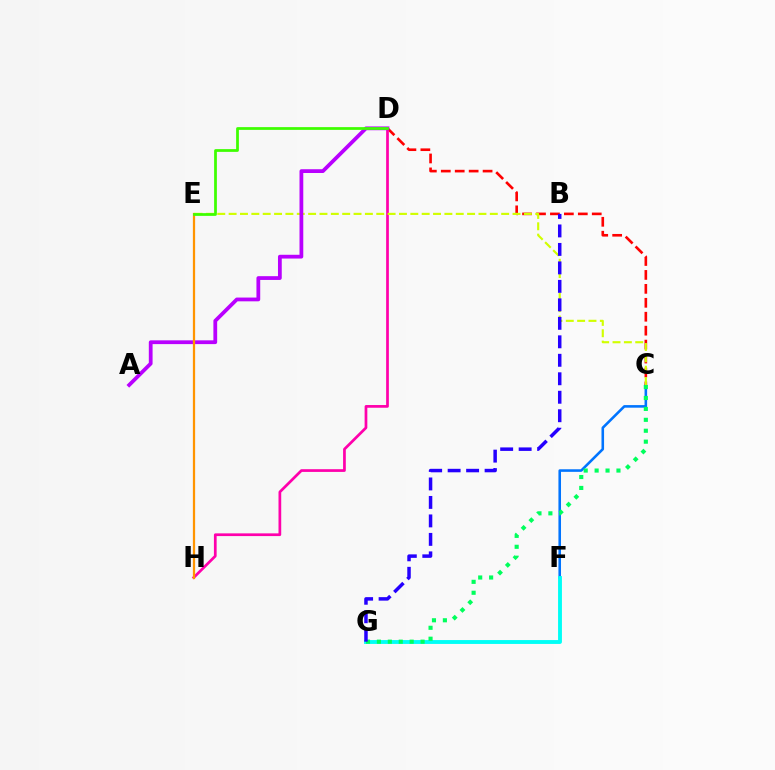{('C', 'F'): [{'color': '#0074ff', 'line_style': 'solid', 'thickness': 1.86}], ('C', 'D'): [{'color': '#ff0000', 'line_style': 'dashed', 'thickness': 1.89}], ('F', 'G'): [{'color': '#00fff6', 'line_style': 'solid', 'thickness': 2.78}], ('C', 'G'): [{'color': '#00ff5c', 'line_style': 'dotted', 'thickness': 2.97}], ('D', 'H'): [{'color': '#ff00ac', 'line_style': 'solid', 'thickness': 1.96}], ('C', 'E'): [{'color': '#d1ff00', 'line_style': 'dashed', 'thickness': 1.54}], ('B', 'G'): [{'color': '#2500ff', 'line_style': 'dashed', 'thickness': 2.51}], ('A', 'D'): [{'color': '#b900ff', 'line_style': 'solid', 'thickness': 2.72}], ('E', 'H'): [{'color': '#ff9400', 'line_style': 'solid', 'thickness': 1.62}], ('D', 'E'): [{'color': '#3dff00', 'line_style': 'solid', 'thickness': 1.98}]}